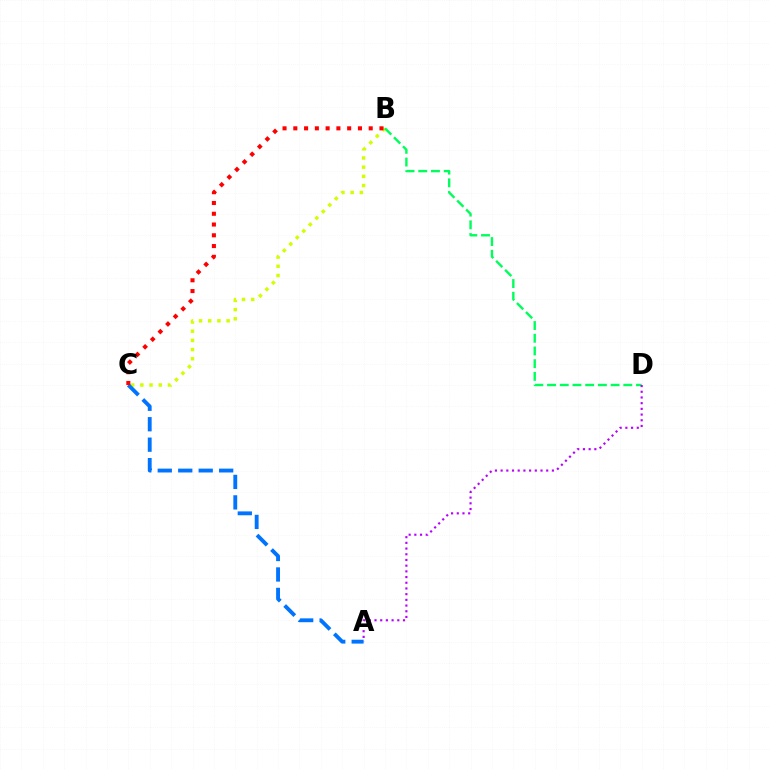{('B', 'C'): [{'color': '#d1ff00', 'line_style': 'dotted', 'thickness': 2.5}, {'color': '#ff0000', 'line_style': 'dotted', 'thickness': 2.93}], ('B', 'D'): [{'color': '#00ff5c', 'line_style': 'dashed', 'thickness': 1.73}], ('A', 'C'): [{'color': '#0074ff', 'line_style': 'dashed', 'thickness': 2.78}], ('A', 'D'): [{'color': '#b900ff', 'line_style': 'dotted', 'thickness': 1.55}]}